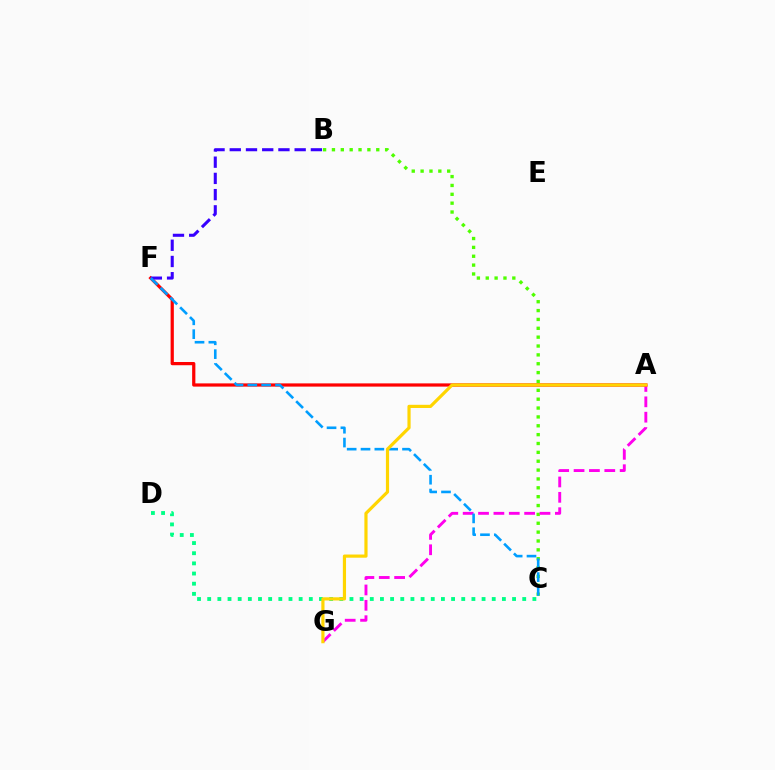{('B', 'C'): [{'color': '#4fff00', 'line_style': 'dotted', 'thickness': 2.41}], ('A', 'G'): [{'color': '#ff00ed', 'line_style': 'dashed', 'thickness': 2.09}, {'color': '#ffd500', 'line_style': 'solid', 'thickness': 2.29}], ('A', 'F'): [{'color': '#ff0000', 'line_style': 'solid', 'thickness': 2.32}], ('C', 'D'): [{'color': '#00ff86', 'line_style': 'dotted', 'thickness': 2.76}], ('B', 'F'): [{'color': '#3700ff', 'line_style': 'dashed', 'thickness': 2.2}], ('C', 'F'): [{'color': '#009eff', 'line_style': 'dashed', 'thickness': 1.88}]}